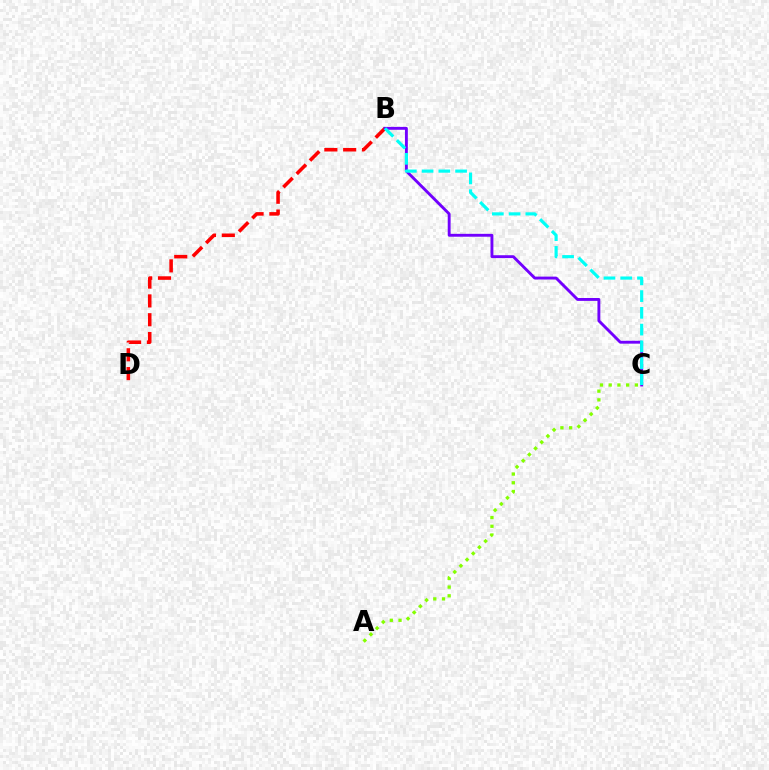{('A', 'C'): [{'color': '#84ff00', 'line_style': 'dotted', 'thickness': 2.37}], ('B', 'D'): [{'color': '#ff0000', 'line_style': 'dashed', 'thickness': 2.56}], ('B', 'C'): [{'color': '#7200ff', 'line_style': 'solid', 'thickness': 2.08}, {'color': '#00fff6', 'line_style': 'dashed', 'thickness': 2.28}]}